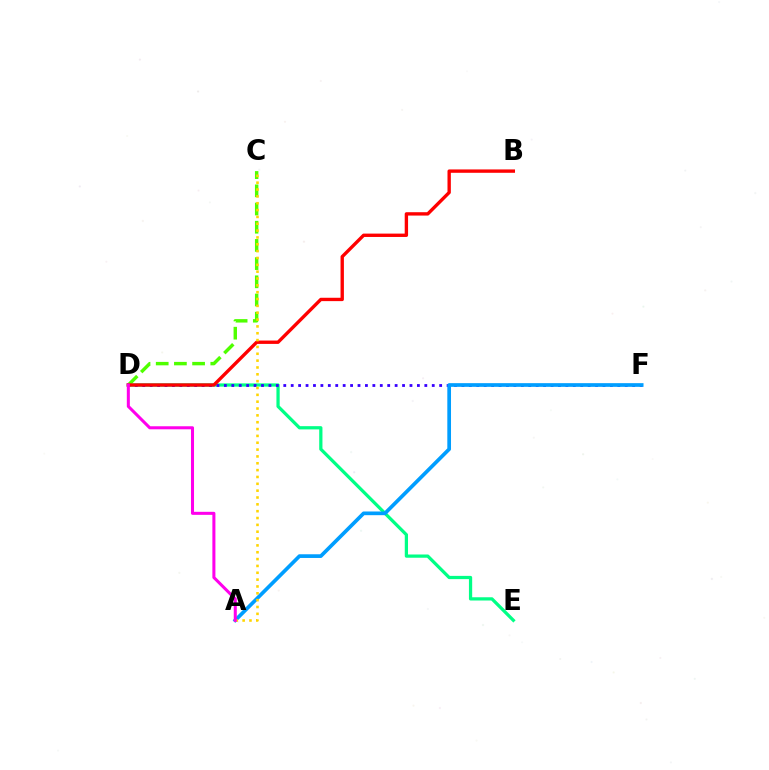{('D', 'E'): [{'color': '#00ff86', 'line_style': 'solid', 'thickness': 2.33}], ('C', 'D'): [{'color': '#4fff00', 'line_style': 'dashed', 'thickness': 2.47}], ('D', 'F'): [{'color': '#3700ff', 'line_style': 'dotted', 'thickness': 2.02}], ('A', 'F'): [{'color': '#009eff', 'line_style': 'solid', 'thickness': 2.66}], ('B', 'D'): [{'color': '#ff0000', 'line_style': 'solid', 'thickness': 2.42}], ('A', 'C'): [{'color': '#ffd500', 'line_style': 'dotted', 'thickness': 1.86}], ('A', 'D'): [{'color': '#ff00ed', 'line_style': 'solid', 'thickness': 2.19}]}